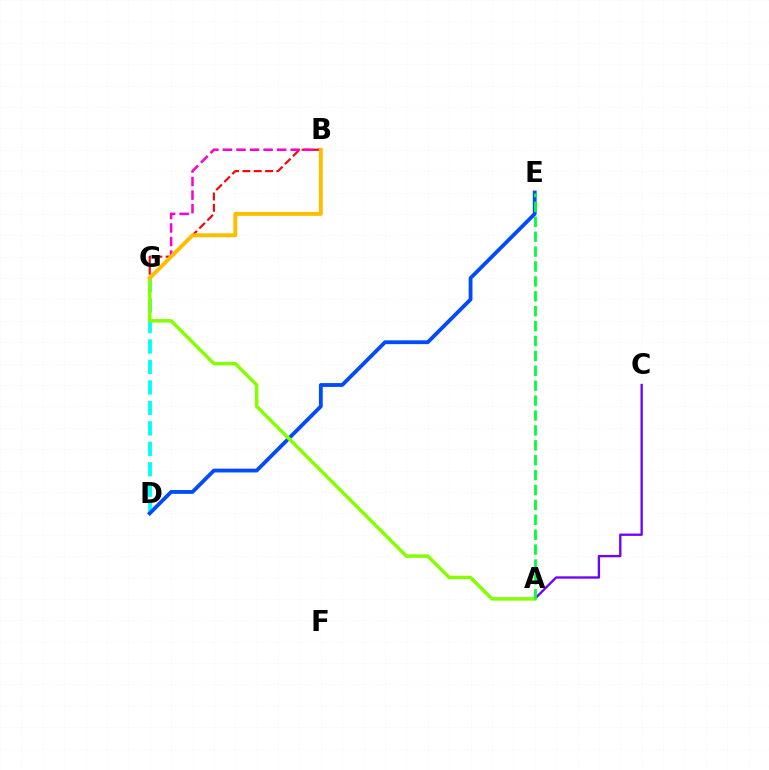{('B', 'G'): [{'color': '#ff0000', 'line_style': 'dashed', 'thickness': 1.54}, {'color': '#ff00cf', 'line_style': 'dashed', 'thickness': 1.84}, {'color': '#ffbd00', 'line_style': 'solid', 'thickness': 2.84}], ('D', 'G'): [{'color': '#00fff6', 'line_style': 'dashed', 'thickness': 2.78}], ('D', 'E'): [{'color': '#004bff', 'line_style': 'solid', 'thickness': 2.74}], ('A', 'C'): [{'color': '#7200ff', 'line_style': 'solid', 'thickness': 1.68}], ('A', 'G'): [{'color': '#84ff00', 'line_style': 'solid', 'thickness': 2.52}], ('A', 'E'): [{'color': '#00ff39', 'line_style': 'dashed', 'thickness': 2.02}]}